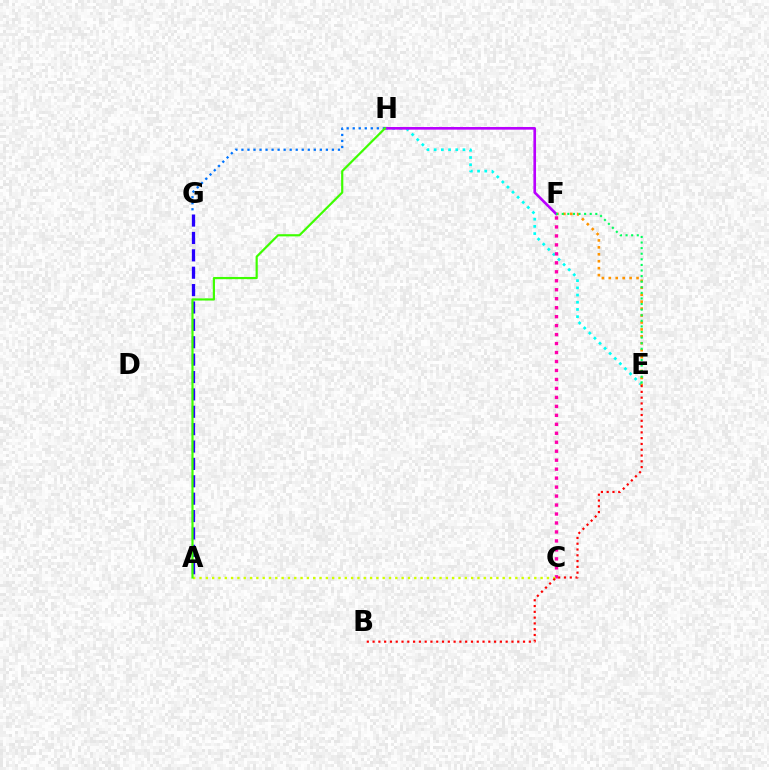{('E', 'H'): [{'color': '#00fff6', 'line_style': 'dotted', 'thickness': 1.96}], ('A', 'G'): [{'color': '#2500ff', 'line_style': 'dashed', 'thickness': 2.36}], ('C', 'F'): [{'color': '#ff00ac', 'line_style': 'dotted', 'thickness': 2.44}], ('E', 'F'): [{'color': '#ff9400', 'line_style': 'dotted', 'thickness': 1.88}, {'color': '#00ff5c', 'line_style': 'dotted', 'thickness': 1.52}], ('F', 'H'): [{'color': '#b900ff', 'line_style': 'solid', 'thickness': 1.91}], ('G', 'H'): [{'color': '#0074ff', 'line_style': 'dotted', 'thickness': 1.64}], ('A', 'C'): [{'color': '#d1ff00', 'line_style': 'dotted', 'thickness': 1.72}], ('B', 'E'): [{'color': '#ff0000', 'line_style': 'dotted', 'thickness': 1.57}], ('A', 'H'): [{'color': '#3dff00', 'line_style': 'solid', 'thickness': 1.57}]}